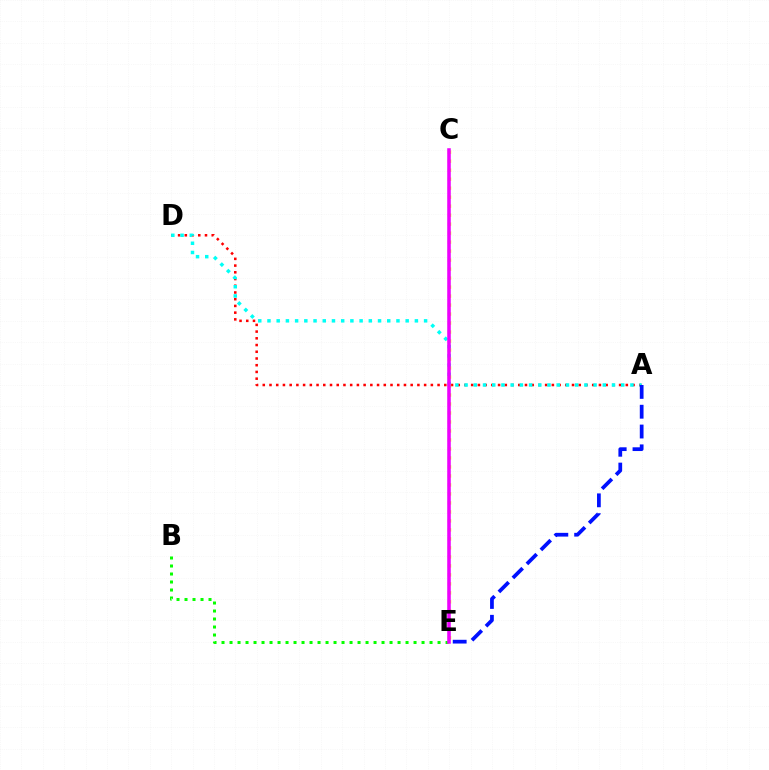{('B', 'E'): [{'color': '#08ff00', 'line_style': 'dotted', 'thickness': 2.17}], ('A', 'D'): [{'color': '#ff0000', 'line_style': 'dotted', 'thickness': 1.83}, {'color': '#00fff6', 'line_style': 'dotted', 'thickness': 2.5}], ('C', 'E'): [{'color': '#fcf500', 'line_style': 'dotted', 'thickness': 2.44}, {'color': '#ee00ff', 'line_style': 'solid', 'thickness': 2.55}], ('A', 'E'): [{'color': '#0010ff', 'line_style': 'dashed', 'thickness': 2.69}]}